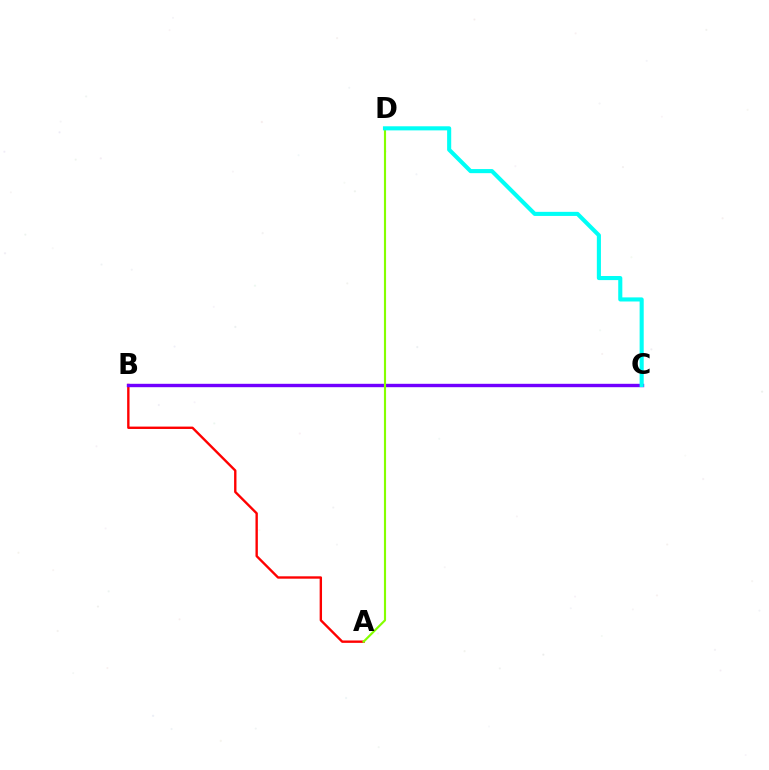{('A', 'B'): [{'color': '#ff0000', 'line_style': 'solid', 'thickness': 1.71}], ('B', 'C'): [{'color': '#7200ff', 'line_style': 'solid', 'thickness': 2.44}], ('A', 'D'): [{'color': '#84ff00', 'line_style': 'solid', 'thickness': 1.54}], ('C', 'D'): [{'color': '#00fff6', 'line_style': 'solid', 'thickness': 2.95}]}